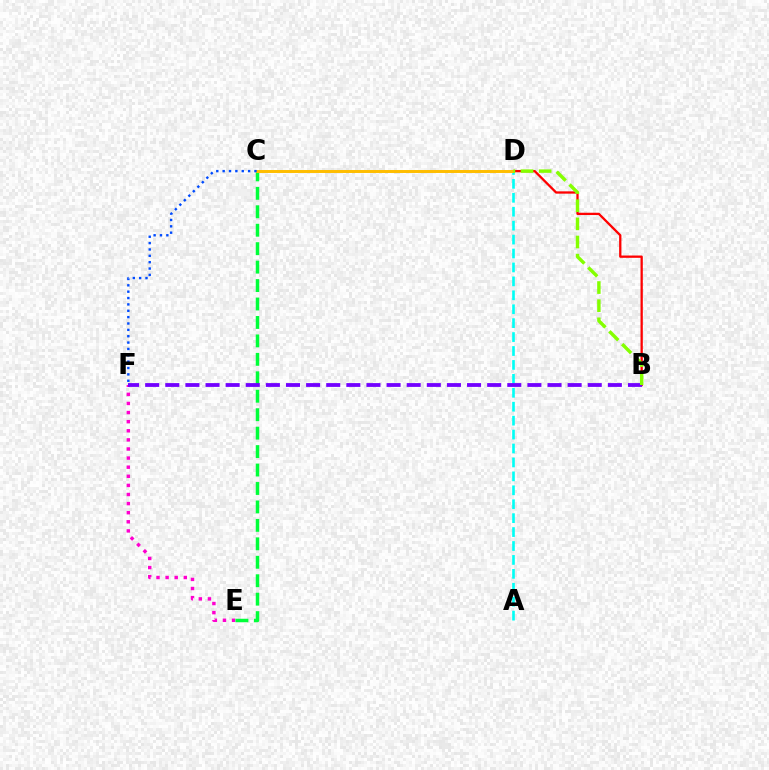{('E', 'F'): [{'color': '#ff00cf', 'line_style': 'dotted', 'thickness': 2.47}], ('B', 'D'): [{'color': '#ff0000', 'line_style': 'solid', 'thickness': 1.65}, {'color': '#84ff00', 'line_style': 'dashed', 'thickness': 2.46}], ('C', 'E'): [{'color': '#00ff39', 'line_style': 'dashed', 'thickness': 2.51}], ('A', 'D'): [{'color': '#00fff6', 'line_style': 'dashed', 'thickness': 1.89}], ('C', 'D'): [{'color': '#ffbd00', 'line_style': 'solid', 'thickness': 2.13}], ('C', 'F'): [{'color': '#004bff', 'line_style': 'dotted', 'thickness': 1.73}], ('B', 'F'): [{'color': '#7200ff', 'line_style': 'dashed', 'thickness': 2.73}]}